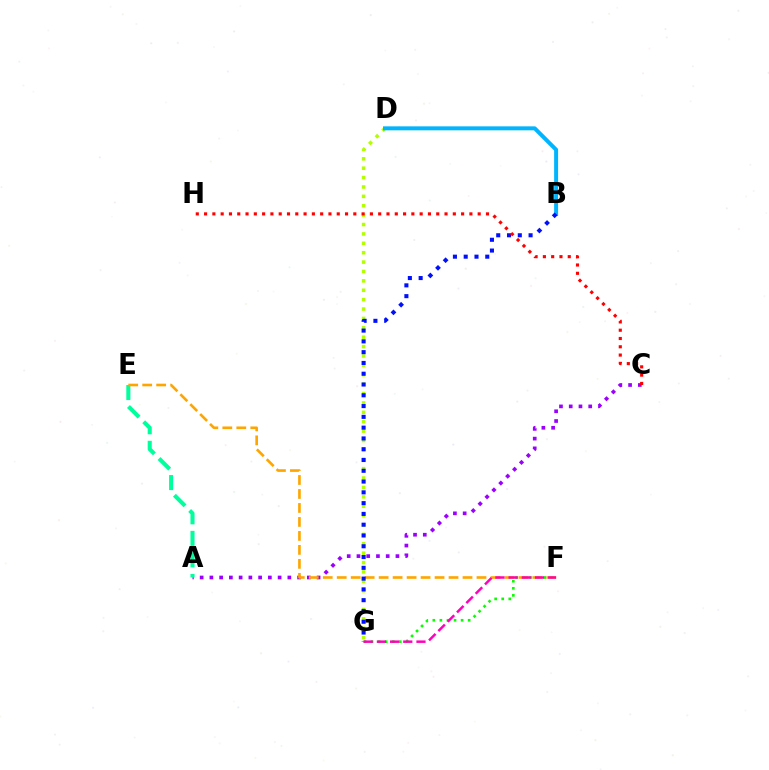{('F', 'G'): [{'color': '#08ff00', 'line_style': 'dotted', 'thickness': 1.92}, {'color': '#ff00bd', 'line_style': 'dashed', 'thickness': 1.79}], ('A', 'C'): [{'color': '#9b00ff', 'line_style': 'dotted', 'thickness': 2.65}], ('D', 'G'): [{'color': '#b3ff00', 'line_style': 'dotted', 'thickness': 2.55}], ('A', 'E'): [{'color': '#00ff9d', 'line_style': 'dashed', 'thickness': 2.93}], ('E', 'F'): [{'color': '#ffa500', 'line_style': 'dashed', 'thickness': 1.9}], ('B', 'D'): [{'color': '#00b5ff', 'line_style': 'solid', 'thickness': 2.86}], ('B', 'G'): [{'color': '#0010ff', 'line_style': 'dotted', 'thickness': 2.93}], ('C', 'H'): [{'color': '#ff0000', 'line_style': 'dotted', 'thickness': 2.25}]}